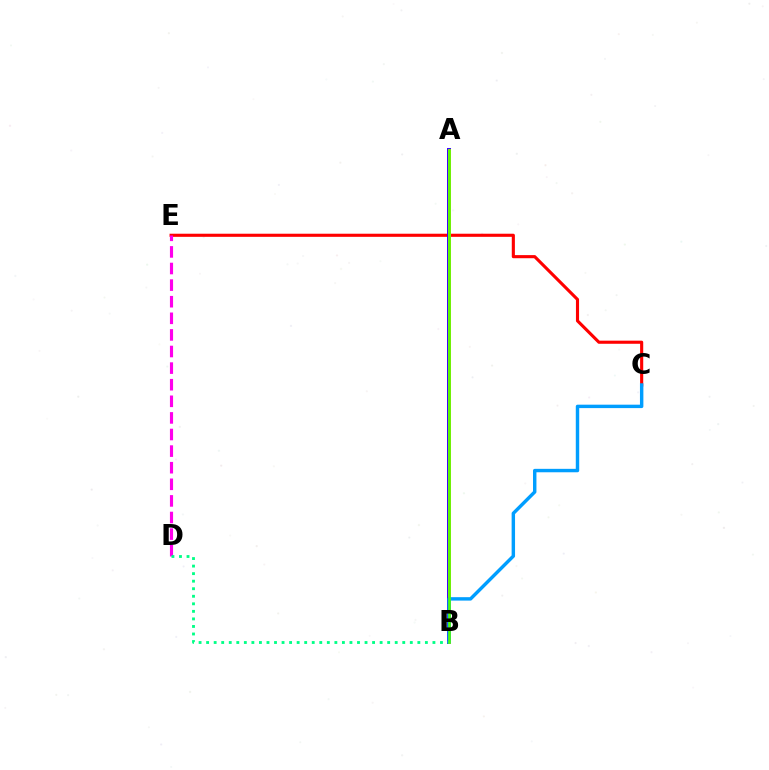{('C', 'E'): [{'color': '#ff0000', 'line_style': 'solid', 'thickness': 2.24}], ('A', 'B'): [{'color': '#3700ff', 'line_style': 'solid', 'thickness': 2.85}, {'color': '#ffd500', 'line_style': 'solid', 'thickness': 1.98}, {'color': '#4fff00', 'line_style': 'solid', 'thickness': 1.84}], ('D', 'E'): [{'color': '#ff00ed', 'line_style': 'dashed', 'thickness': 2.26}], ('B', 'D'): [{'color': '#00ff86', 'line_style': 'dotted', 'thickness': 2.05}], ('B', 'C'): [{'color': '#009eff', 'line_style': 'solid', 'thickness': 2.47}]}